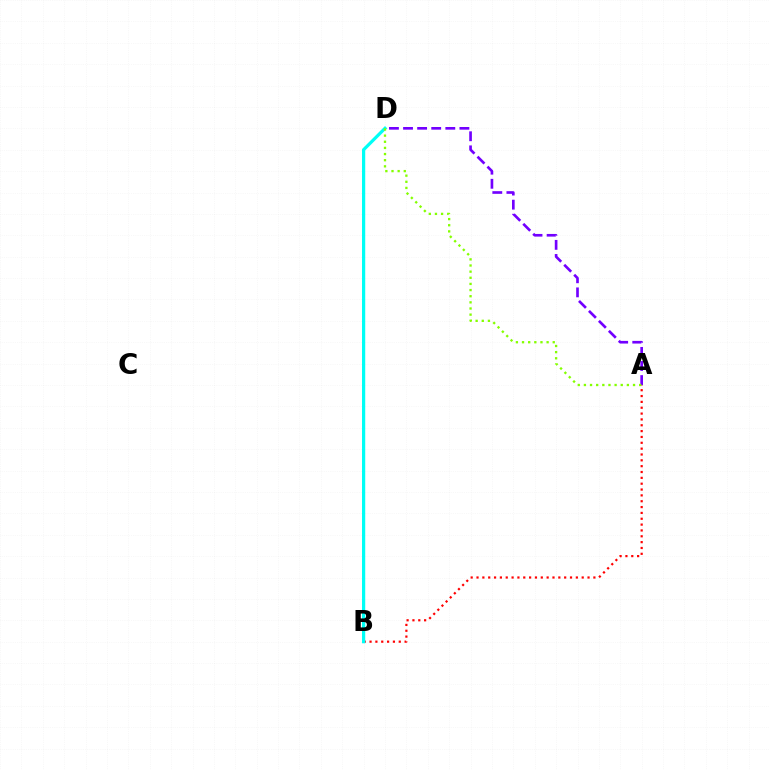{('A', 'B'): [{'color': '#ff0000', 'line_style': 'dotted', 'thickness': 1.59}], ('A', 'D'): [{'color': '#7200ff', 'line_style': 'dashed', 'thickness': 1.91}, {'color': '#84ff00', 'line_style': 'dotted', 'thickness': 1.67}], ('B', 'D'): [{'color': '#00fff6', 'line_style': 'solid', 'thickness': 2.32}]}